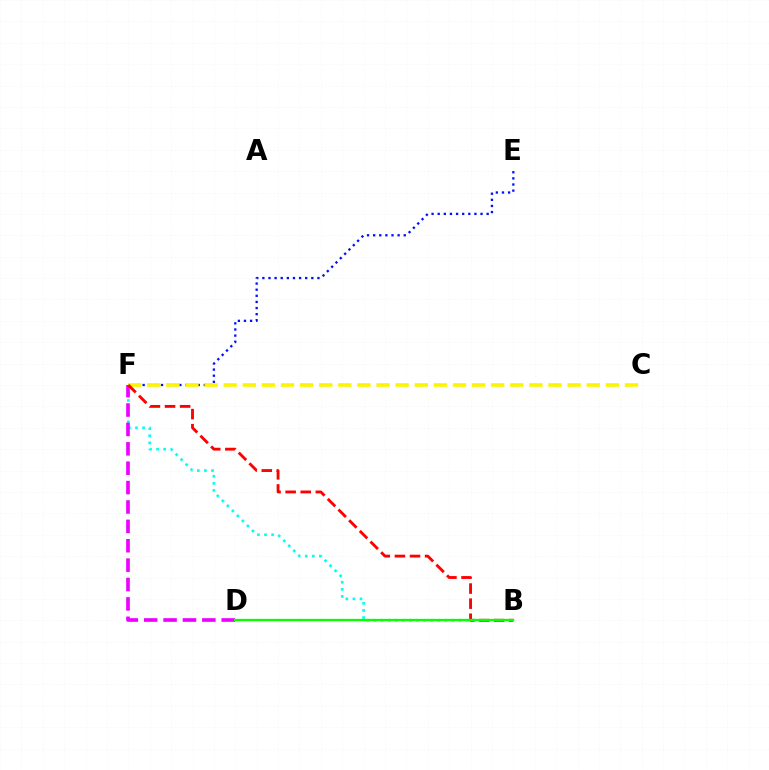{('B', 'F'): [{'color': '#00fff6', 'line_style': 'dotted', 'thickness': 1.92}, {'color': '#ff0000', 'line_style': 'dashed', 'thickness': 2.05}], ('D', 'F'): [{'color': '#ee00ff', 'line_style': 'dashed', 'thickness': 2.63}], ('E', 'F'): [{'color': '#0010ff', 'line_style': 'dotted', 'thickness': 1.66}], ('C', 'F'): [{'color': '#fcf500', 'line_style': 'dashed', 'thickness': 2.6}], ('B', 'D'): [{'color': '#08ff00', 'line_style': 'solid', 'thickness': 1.67}]}